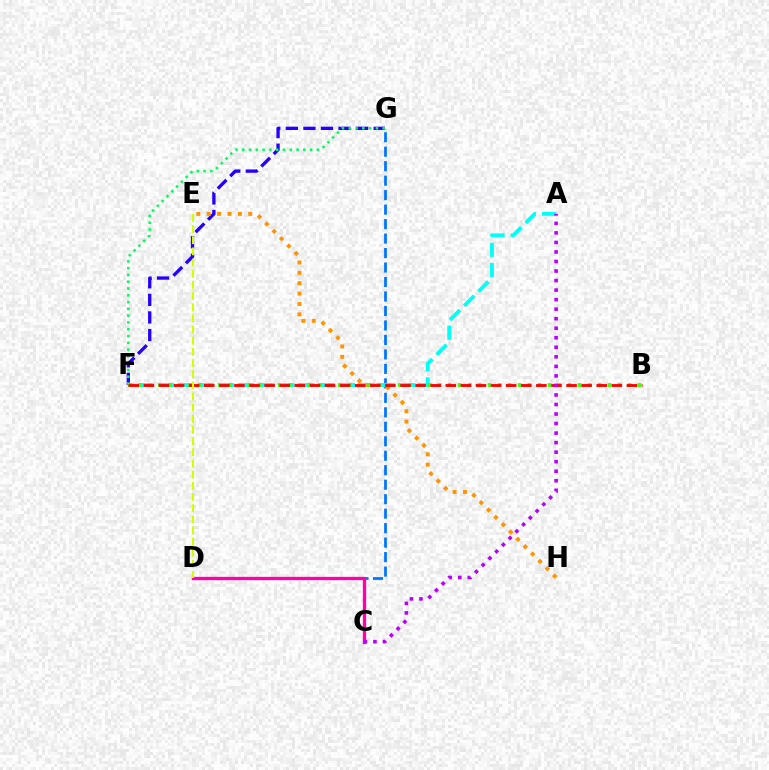{('F', 'G'): [{'color': '#2500ff', 'line_style': 'dashed', 'thickness': 2.39}, {'color': '#00ff5c', 'line_style': 'dotted', 'thickness': 1.84}], ('C', 'G'): [{'color': '#0074ff', 'line_style': 'dashed', 'thickness': 1.97}], ('A', 'F'): [{'color': '#00fff6', 'line_style': 'dashed', 'thickness': 2.73}], ('E', 'H'): [{'color': '#ff9400', 'line_style': 'dotted', 'thickness': 2.82}], ('B', 'F'): [{'color': '#3dff00', 'line_style': 'dotted', 'thickness': 2.72}, {'color': '#ff0000', 'line_style': 'dashed', 'thickness': 2.05}], ('C', 'D'): [{'color': '#ff00ac', 'line_style': 'solid', 'thickness': 2.37}], ('D', 'E'): [{'color': '#d1ff00', 'line_style': 'dashed', 'thickness': 1.52}], ('A', 'C'): [{'color': '#b900ff', 'line_style': 'dotted', 'thickness': 2.59}]}